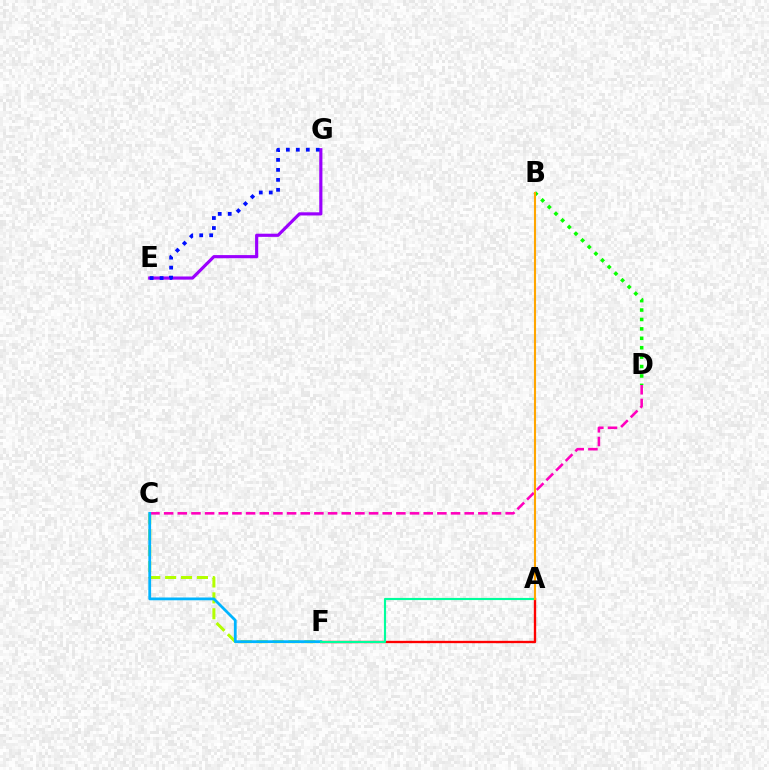{('B', 'D'): [{'color': '#08ff00', 'line_style': 'dotted', 'thickness': 2.56}], ('A', 'F'): [{'color': '#ff0000', 'line_style': 'solid', 'thickness': 1.69}, {'color': '#00ff9d', 'line_style': 'solid', 'thickness': 1.55}], ('C', 'F'): [{'color': '#b3ff00', 'line_style': 'dashed', 'thickness': 2.16}, {'color': '#00b5ff', 'line_style': 'solid', 'thickness': 2.0}], ('C', 'D'): [{'color': '#ff00bd', 'line_style': 'dashed', 'thickness': 1.86}], ('E', 'G'): [{'color': '#9b00ff', 'line_style': 'solid', 'thickness': 2.27}, {'color': '#0010ff', 'line_style': 'dotted', 'thickness': 2.71}], ('A', 'B'): [{'color': '#ffa500', 'line_style': 'solid', 'thickness': 1.52}]}